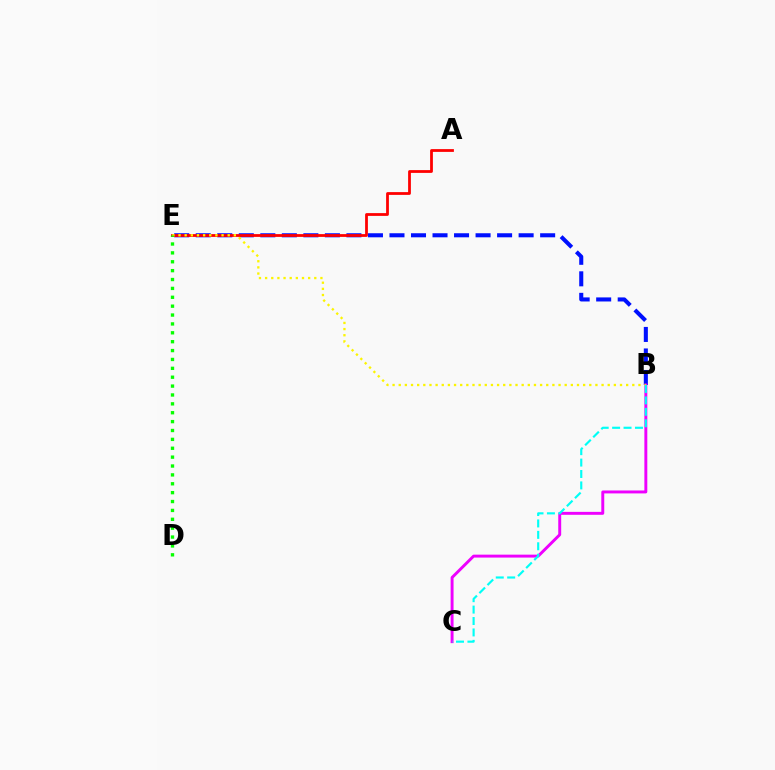{('B', 'E'): [{'color': '#0010ff', 'line_style': 'dashed', 'thickness': 2.92}, {'color': '#fcf500', 'line_style': 'dotted', 'thickness': 1.67}], ('B', 'C'): [{'color': '#ee00ff', 'line_style': 'solid', 'thickness': 2.11}, {'color': '#00fff6', 'line_style': 'dashed', 'thickness': 1.55}], ('A', 'E'): [{'color': '#ff0000', 'line_style': 'solid', 'thickness': 2.0}], ('D', 'E'): [{'color': '#08ff00', 'line_style': 'dotted', 'thickness': 2.41}]}